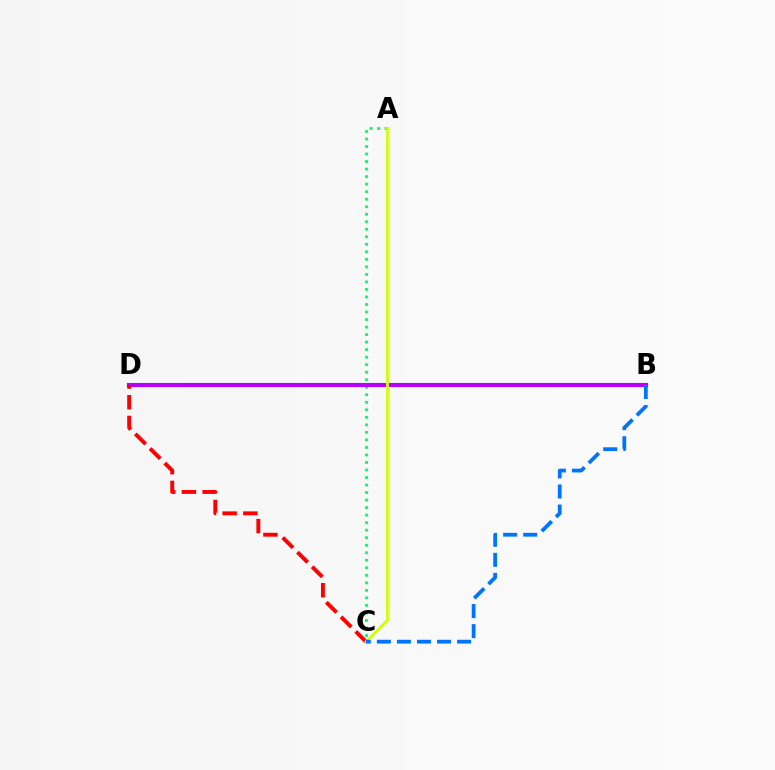{('A', 'C'): [{'color': '#00ff5c', 'line_style': 'dotted', 'thickness': 2.04}, {'color': '#d1ff00', 'line_style': 'solid', 'thickness': 2.0}], ('B', 'D'): [{'color': '#b900ff', 'line_style': 'solid', 'thickness': 2.97}], ('C', 'D'): [{'color': '#ff0000', 'line_style': 'dashed', 'thickness': 2.81}], ('B', 'C'): [{'color': '#0074ff', 'line_style': 'dashed', 'thickness': 2.73}]}